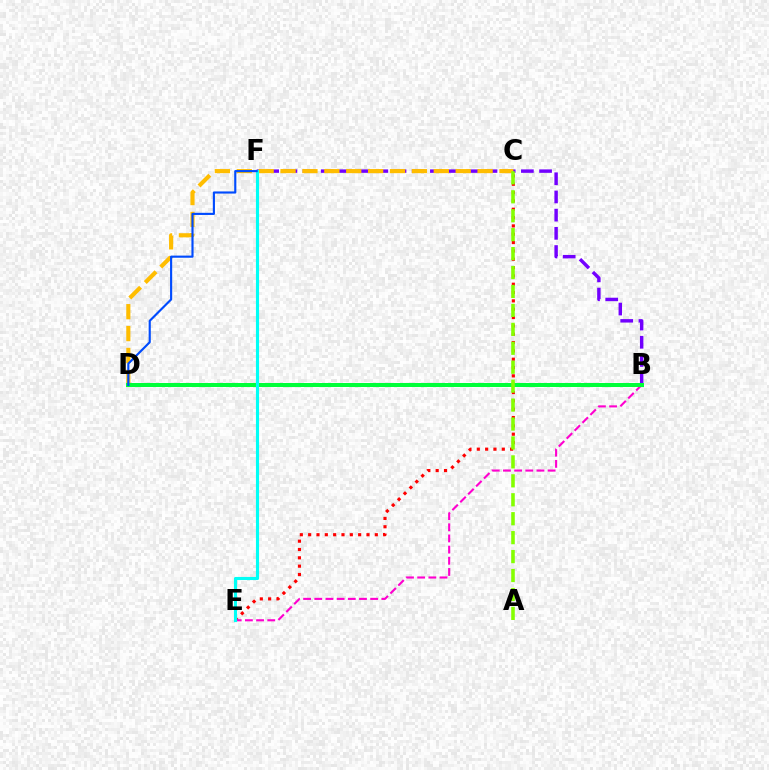{('B', 'F'): [{'color': '#7200ff', 'line_style': 'dashed', 'thickness': 2.47}], ('C', 'E'): [{'color': '#ff0000', 'line_style': 'dotted', 'thickness': 2.26}], ('C', 'D'): [{'color': '#ffbd00', 'line_style': 'dashed', 'thickness': 2.97}], ('B', 'E'): [{'color': '#ff00cf', 'line_style': 'dashed', 'thickness': 1.52}], ('B', 'D'): [{'color': '#00ff39', 'line_style': 'solid', 'thickness': 2.88}], ('A', 'C'): [{'color': '#84ff00', 'line_style': 'dashed', 'thickness': 2.57}], ('E', 'F'): [{'color': '#00fff6', 'line_style': 'solid', 'thickness': 2.25}], ('D', 'F'): [{'color': '#004bff', 'line_style': 'solid', 'thickness': 1.54}]}